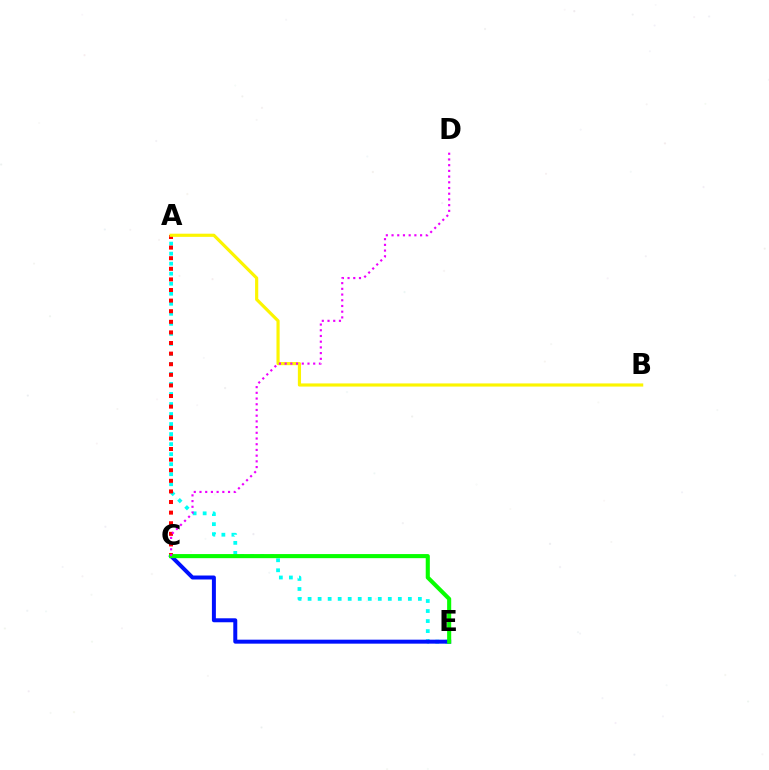{('A', 'E'): [{'color': '#00fff6', 'line_style': 'dotted', 'thickness': 2.72}], ('C', 'E'): [{'color': '#0010ff', 'line_style': 'solid', 'thickness': 2.86}, {'color': '#08ff00', 'line_style': 'solid', 'thickness': 2.94}], ('A', 'C'): [{'color': '#ff0000', 'line_style': 'dotted', 'thickness': 2.88}], ('A', 'B'): [{'color': '#fcf500', 'line_style': 'solid', 'thickness': 2.27}], ('C', 'D'): [{'color': '#ee00ff', 'line_style': 'dotted', 'thickness': 1.55}]}